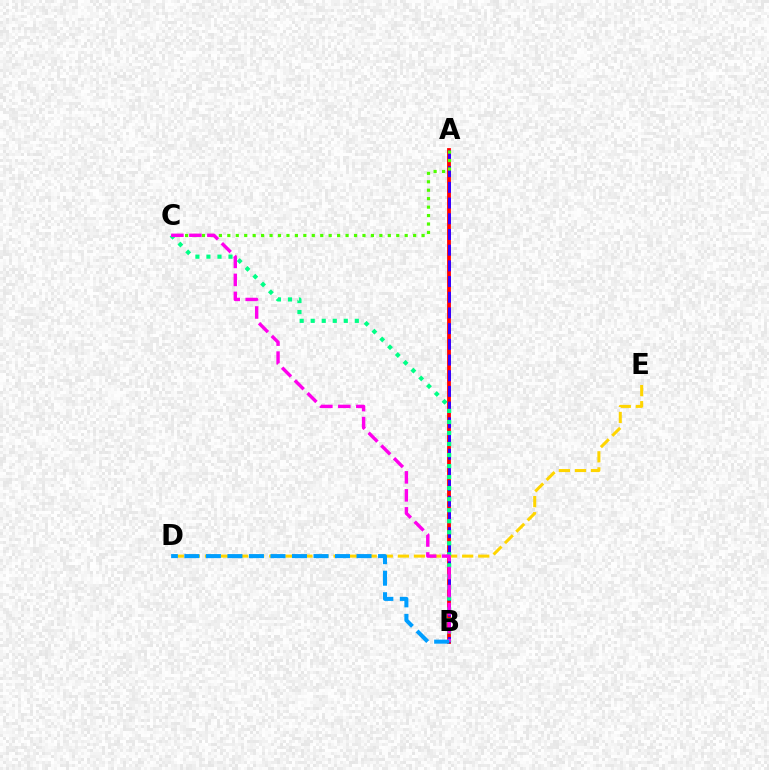{('A', 'B'): [{'color': '#ff0000', 'line_style': 'solid', 'thickness': 2.73}, {'color': '#3700ff', 'line_style': 'dashed', 'thickness': 2.13}], ('D', 'E'): [{'color': '#ffd500', 'line_style': 'dashed', 'thickness': 2.18}], ('A', 'C'): [{'color': '#4fff00', 'line_style': 'dotted', 'thickness': 2.29}], ('B', 'C'): [{'color': '#00ff86', 'line_style': 'dotted', 'thickness': 3.0}, {'color': '#ff00ed', 'line_style': 'dashed', 'thickness': 2.44}], ('B', 'D'): [{'color': '#009eff', 'line_style': 'dashed', 'thickness': 2.92}]}